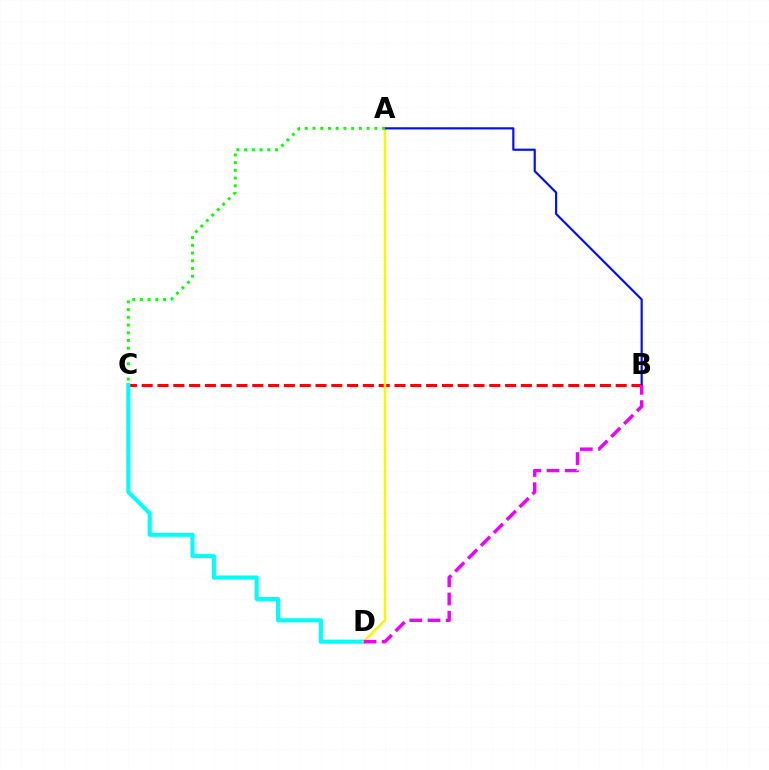{('B', 'C'): [{'color': '#ff0000', 'line_style': 'dashed', 'thickness': 2.15}], ('C', 'D'): [{'color': '#00fff6', 'line_style': 'solid', 'thickness': 2.94}], ('A', 'D'): [{'color': '#fcf500', 'line_style': 'solid', 'thickness': 1.8}], ('A', 'B'): [{'color': '#0010ff', 'line_style': 'solid', 'thickness': 1.57}], ('A', 'C'): [{'color': '#08ff00', 'line_style': 'dotted', 'thickness': 2.1}], ('B', 'D'): [{'color': '#ee00ff', 'line_style': 'dashed', 'thickness': 2.48}]}